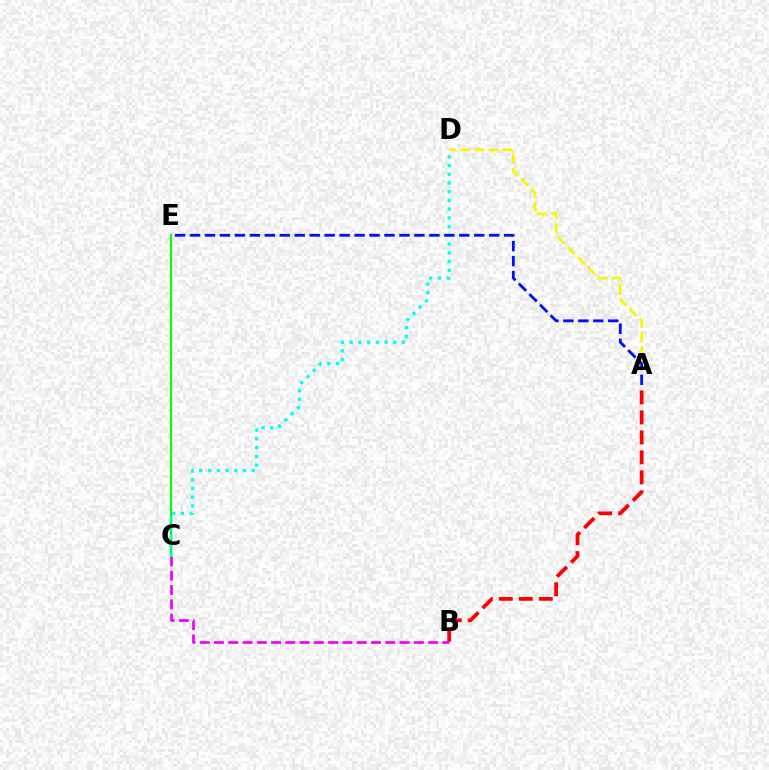{('B', 'C'): [{'color': '#ee00ff', 'line_style': 'dashed', 'thickness': 1.94}], ('C', 'E'): [{'color': '#08ff00', 'line_style': 'solid', 'thickness': 1.51}], ('A', 'D'): [{'color': '#fcf500', 'line_style': 'dashed', 'thickness': 1.94}], ('C', 'D'): [{'color': '#00fff6', 'line_style': 'dotted', 'thickness': 2.38}], ('A', 'B'): [{'color': '#ff0000', 'line_style': 'dashed', 'thickness': 2.71}], ('A', 'E'): [{'color': '#0010ff', 'line_style': 'dashed', 'thickness': 2.03}]}